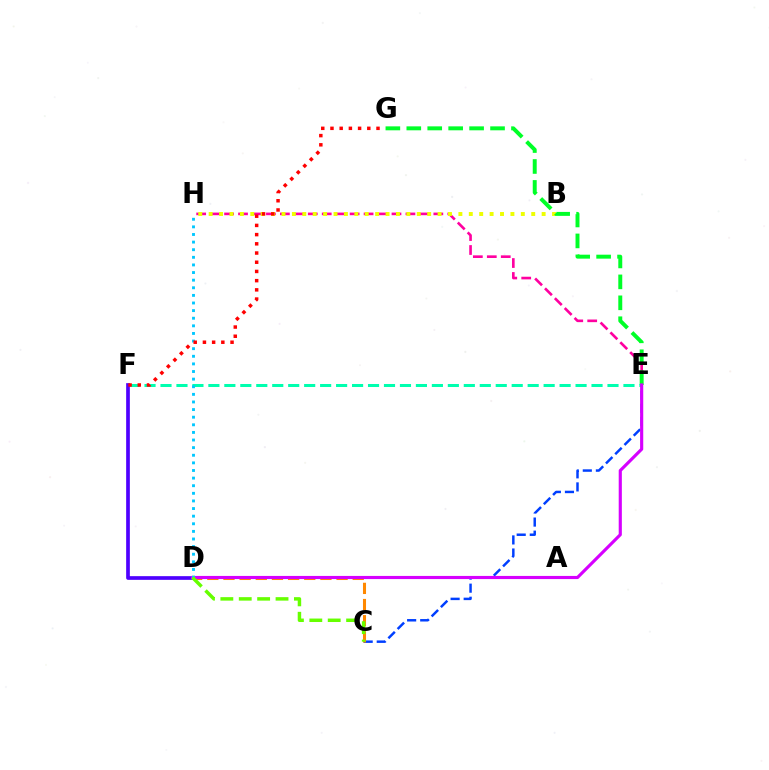{('E', 'H'): [{'color': '#ff00a0', 'line_style': 'dashed', 'thickness': 1.9}], ('B', 'H'): [{'color': '#eeff00', 'line_style': 'dotted', 'thickness': 2.83}], ('E', 'G'): [{'color': '#00ff27', 'line_style': 'dashed', 'thickness': 2.84}], ('C', 'E'): [{'color': '#003fff', 'line_style': 'dashed', 'thickness': 1.78}], ('E', 'F'): [{'color': '#00ffaf', 'line_style': 'dashed', 'thickness': 2.17}], ('D', 'F'): [{'color': '#4f00ff', 'line_style': 'solid', 'thickness': 2.66}], ('C', 'D'): [{'color': '#ff8800', 'line_style': 'dashed', 'thickness': 2.19}, {'color': '#66ff00', 'line_style': 'dashed', 'thickness': 2.5}], ('D', 'E'): [{'color': '#d600ff', 'line_style': 'solid', 'thickness': 2.26}], ('D', 'H'): [{'color': '#00c7ff', 'line_style': 'dotted', 'thickness': 2.07}], ('F', 'G'): [{'color': '#ff0000', 'line_style': 'dotted', 'thickness': 2.5}]}